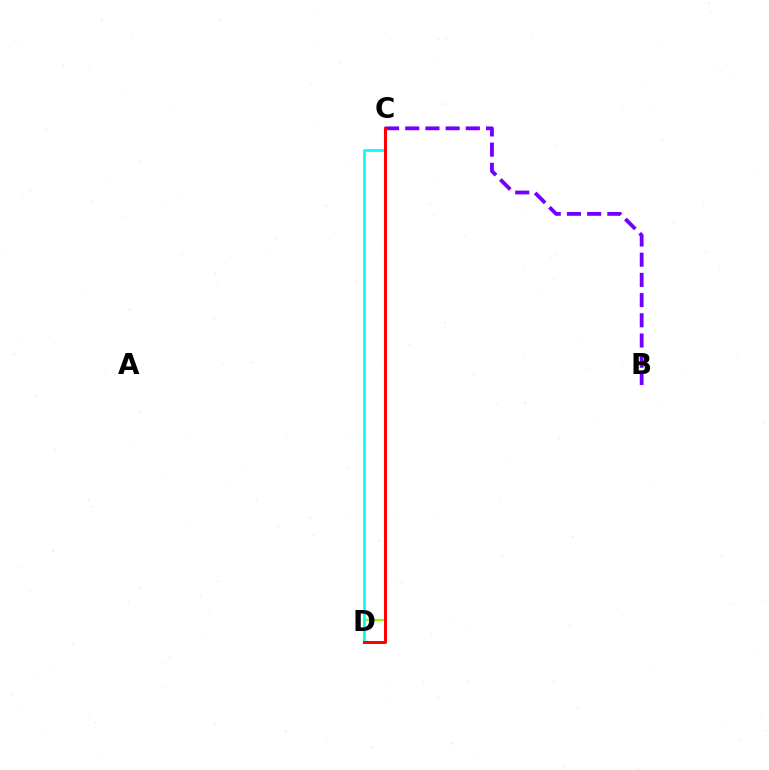{('C', 'D'): [{'color': '#84ff00', 'line_style': 'solid', 'thickness': 1.51}, {'color': '#00fff6', 'line_style': 'solid', 'thickness': 1.97}, {'color': '#ff0000', 'line_style': 'solid', 'thickness': 2.15}], ('B', 'C'): [{'color': '#7200ff', 'line_style': 'dashed', 'thickness': 2.74}]}